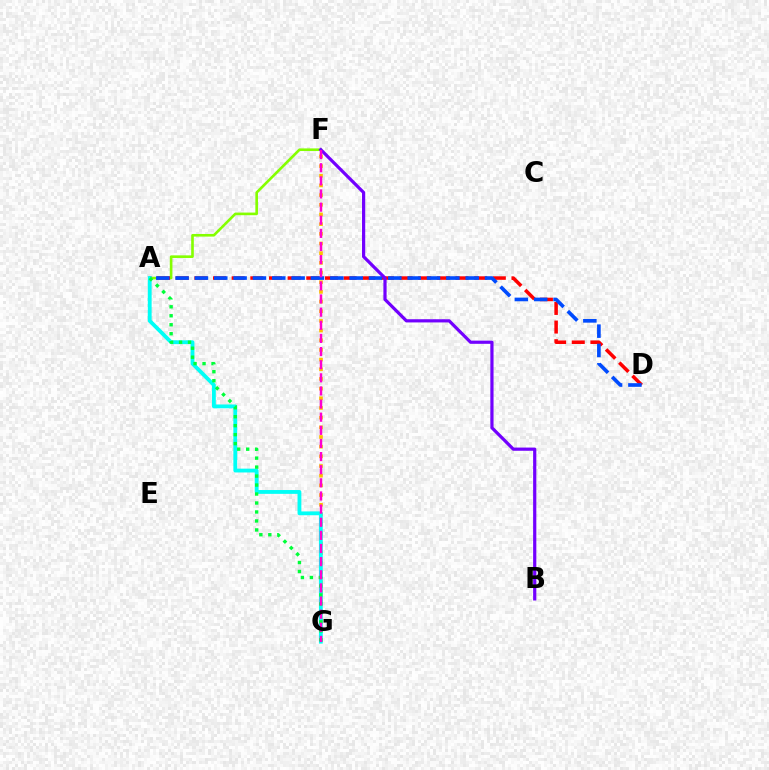{('F', 'G'): [{'color': '#ffbd00', 'line_style': 'dotted', 'thickness': 2.63}, {'color': '#ff00cf', 'line_style': 'dashed', 'thickness': 1.78}], ('A', 'F'): [{'color': '#84ff00', 'line_style': 'solid', 'thickness': 1.89}], ('A', 'D'): [{'color': '#ff0000', 'line_style': 'dashed', 'thickness': 2.53}, {'color': '#004bff', 'line_style': 'dashed', 'thickness': 2.63}], ('A', 'G'): [{'color': '#00fff6', 'line_style': 'solid', 'thickness': 2.75}, {'color': '#00ff39', 'line_style': 'dotted', 'thickness': 2.44}], ('B', 'F'): [{'color': '#7200ff', 'line_style': 'solid', 'thickness': 2.3}]}